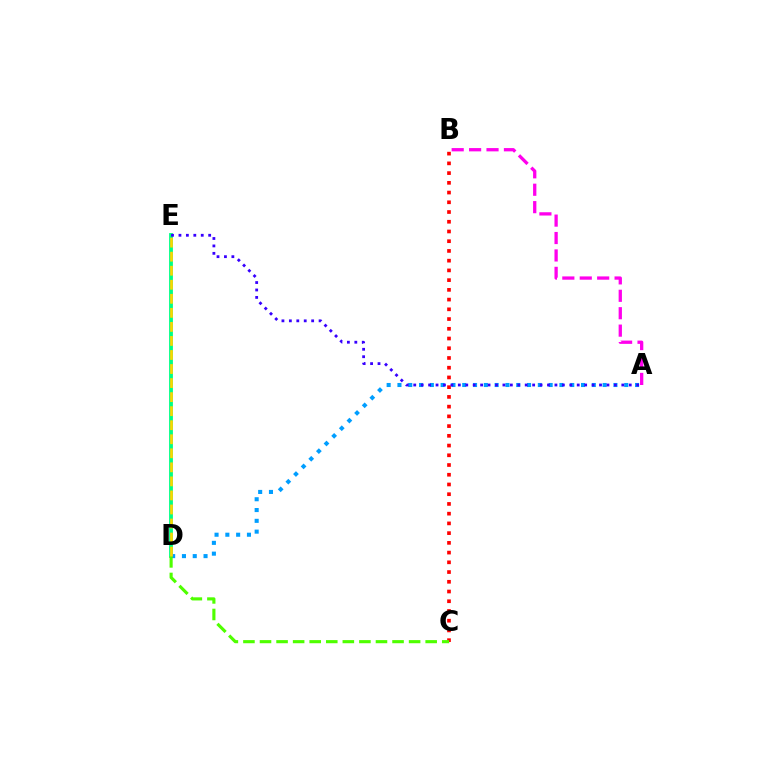{('B', 'C'): [{'color': '#ff0000', 'line_style': 'dotted', 'thickness': 2.64}], ('D', 'E'): [{'color': '#00ff86', 'line_style': 'solid', 'thickness': 2.75}, {'color': '#ffd500', 'line_style': 'dashed', 'thickness': 1.91}], ('A', 'B'): [{'color': '#ff00ed', 'line_style': 'dashed', 'thickness': 2.37}], ('A', 'D'): [{'color': '#009eff', 'line_style': 'dotted', 'thickness': 2.93}], ('C', 'D'): [{'color': '#4fff00', 'line_style': 'dashed', 'thickness': 2.25}], ('A', 'E'): [{'color': '#3700ff', 'line_style': 'dotted', 'thickness': 2.02}]}